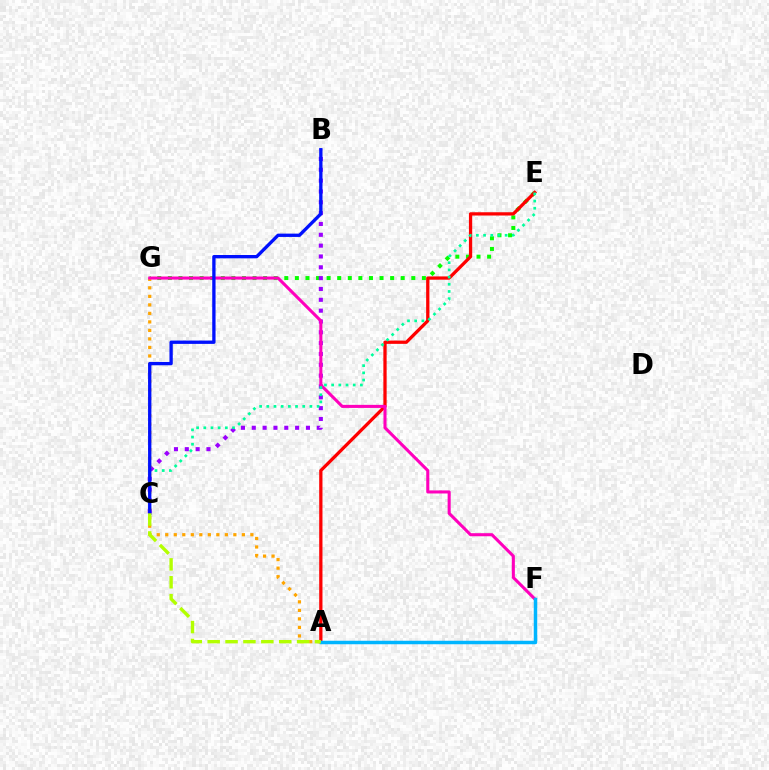{('E', 'G'): [{'color': '#08ff00', 'line_style': 'dotted', 'thickness': 2.88}], ('A', 'E'): [{'color': '#ff0000', 'line_style': 'solid', 'thickness': 2.35}], ('B', 'C'): [{'color': '#9b00ff', 'line_style': 'dotted', 'thickness': 2.94}, {'color': '#0010ff', 'line_style': 'solid', 'thickness': 2.39}], ('A', 'G'): [{'color': '#ffa500', 'line_style': 'dotted', 'thickness': 2.31}], ('F', 'G'): [{'color': '#ff00bd', 'line_style': 'solid', 'thickness': 2.21}], ('A', 'F'): [{'color': '#00b5ff', 'line_style': 'solid', 'thickness': 2.51}], ('C', 'E'): [{'color': '#00ff9d', 'line_style': 'dotted', 'thickness': 1.95}], ('A', 'C'): [{'color': '#b3ff00', 'line_style': 'dashed', 'thickness': 2.43}]}